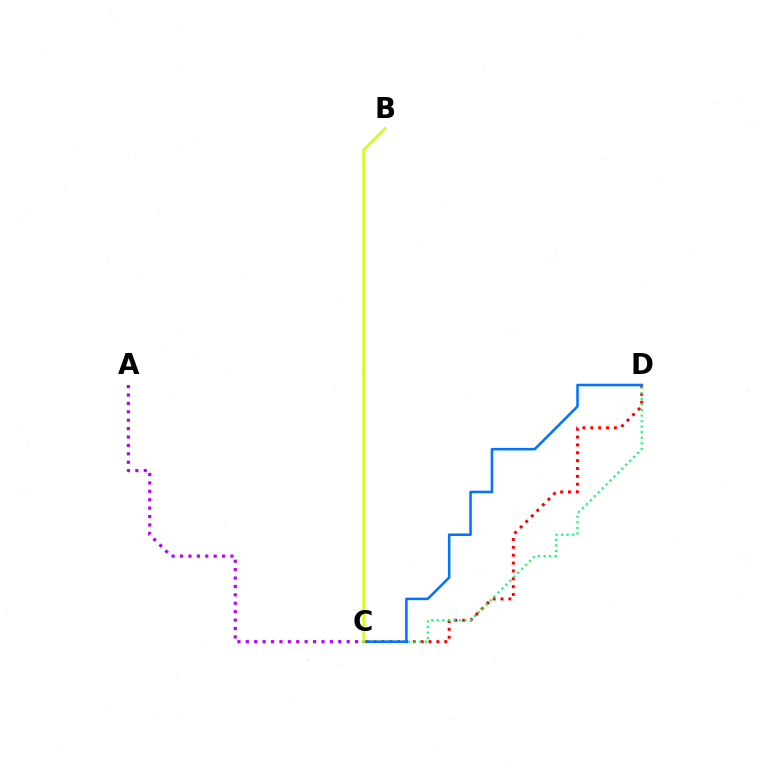{('C', 'D'): [{'color': '#ff0000', 'line_style': 'dotted', 'thickness': 2.14}, {'color': '#00ff5c', 'line_style': 'dotted', 'thickness': 1.51}, {'color': '#0074ff', 'line_style': 'solid', 'thickness': 1.83}], ('B', 'C'): [{'color': '#d1ff00', 'line_style': 'solid', 'thickness': 1.75}], ('A', 'C'): [{'color': '#b900ff', 'line_style': 'dotted', 'thickness': 2.28}]}